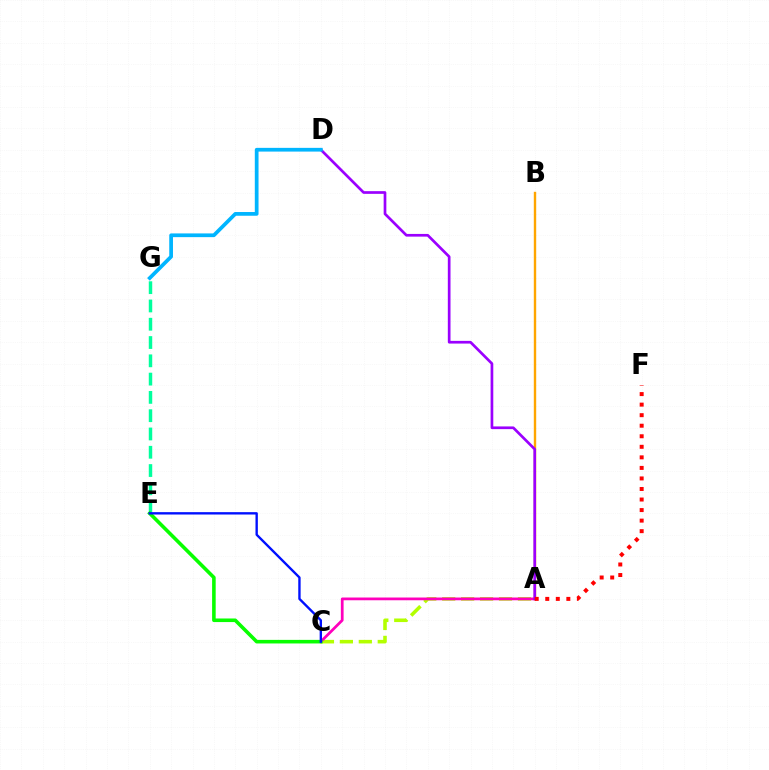{('A', 'C'): [{'color': '#b3ff00', 'line_style': 'dashed', 'thickness': 2.57}, {'color': '#ff00bd', 'line_style': 'solid', 'thickness': 1.98}], ('A', 'B'): [{'color': '#ffa500', 'line_style': 'solid', 'thickness': 1.73}], ('E', 'G'): [{'color': '#00ff9d', 'line_style': 'dashed', 'thickness': 2.48}], ('C', 'E'): [{'color': '#08ff00', 'line_style': 'solid', 'thickness': 2.58}, {'color': '#0010ff', 'line_style': 'solid', 'thickness': 1.7}], ('A', 'D'): [{'color': '#9b00ff', 'line_style': 'solid', 'thickness': 1.94}], ('A', 'F'): [{'color': '#ff0000', 'line_style': 'dotted', 'thickness': 2.86}], ('D', 'G'): [{'color': '#00b5ff', 'line_style': 'solid', 'thickness': 2.68}]}